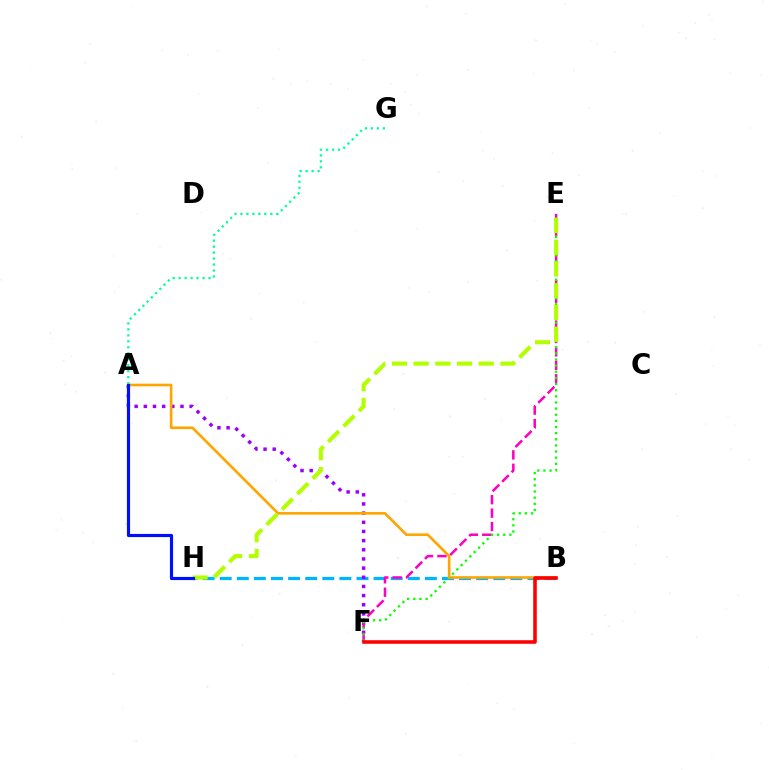{('B', 'H'): [{'color': '#00b5ff', 'line_style': 'dashed', 'thickness': 2.32}], ('A', 'F'): [{'color': '#9b00ff', 'line_style': 'dotted', 'thickness': 2.49}], ('E', 'F'): [{'color': '#ff00bd', 'line_style': 'dashed', 'thickness': 1.82}, {'color': '#08ff00', 'line_style': 'dotted', 'thickness': 1.67}], ('A', 'B'): [{'color': '#ffa500', 'line_style': 'solid', 'thickness': 1.9}], ('A', 'G'): [{'color': '#00ff9d', 'line_style': 'dotted', 'thickness': 1.62}], ('E', 'H'): [{'color': '#b3ff00', 'line_style': 'dashed', 'thickness': 2.95}], ('A', 'H'): [{'color': '#0010ff', 'line_style': 'solid', 'thickness': 2.27}], ('B', 'F'): [{'color': '#ff0000', 'line_style': 'solid', 'thickness': 2.57}]}